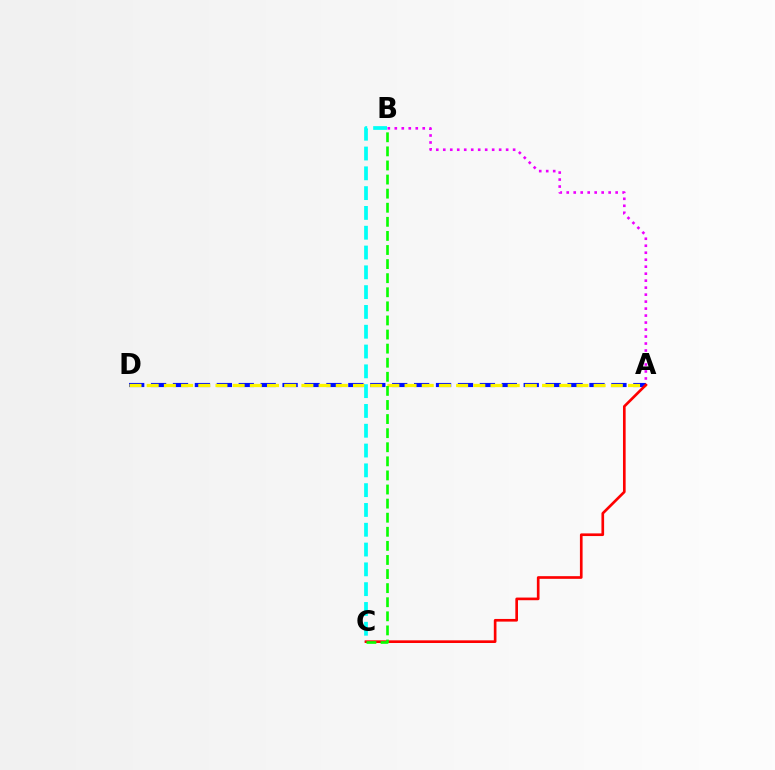{('A', 'B'): [{'color': '#ee00ff', 'line_style': 'dotted', 'thickness': 1.9}], ('A', 'D'): [{'color': '#0010ff', 'line_style': 'dashed', 'thickness': 2.98}, {'color': '#fcf500', 'line_style': 'dashed', 'thickness': 2.34}], ('B', 'C'): [{'color': '#00fff6', 'line_style': 'dashed', 'thickness': 2.69}, {'color': '#08ff00', 'line_style': 'dashed', 'thickness': 1.91}], ('A', 'C'): [{'color': '#ff0000', 'line_style': 'solid', 'thickness': 1.92}]}